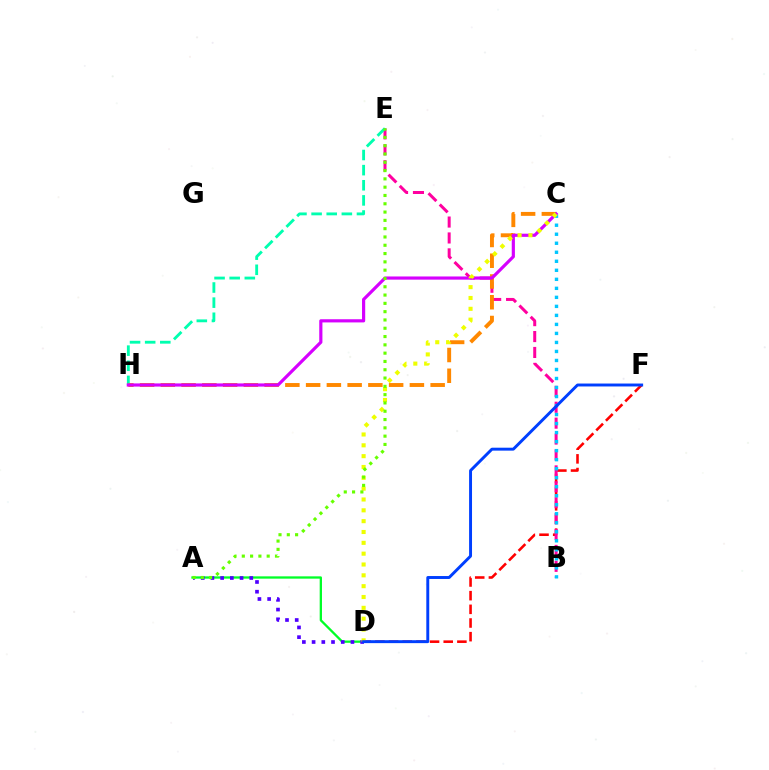{('D', 'F'): [{'color': '#ff0000', 'line_style': 'dashed', 'thickness': 1.86}, {'color': '#003fff', 'line_style': 'solid', 'thickness': 2.11}], ('A', 'D'): [{'color': '#00ff27', 'line_style': 'solid', 'thickness': 1.66}, {'color': '#4f00ff', 'line_style': 'dotted', 'thickness': 2.64}], ('B', 'E'): [{'color': '#ff00a0', 'line_style': 'dashed', 'thickness': 2.16}], ('B', 'C'): [{'color': '#00c7ff', 'line_style': 'dotted', 'thickness': 2.45}], ('E', 'H'): [{'color': '#00ffaf', 'line_style': 'dashed', 'thickness': 2.06}], ('C', 'H'): [{'color': '#ff8800', 'line_style': 'dashed', 'thickness': 2.82}, {'color': '#d600ff', 'line_style': 'solid', 'thickness': 2.28}], ('C', 'D'): [{'color': '#eeff00', 'line_style': 'dotted', 'thickness': 2.94}], ('A', 'E'): [{'color': '#66ff00', 'line_style': 'dotted', 'thickness': 2.25}]}